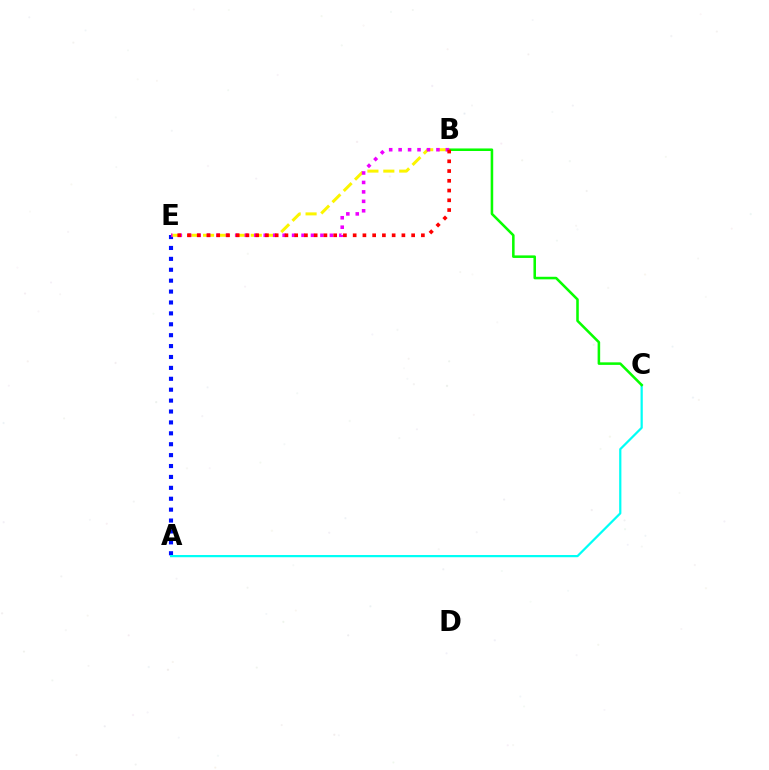{('A', 'E'): [{'color': '#0010ff', 'line_style': 'dotted', 'thickness': 2.96}], ('A', 'C'): [{'color': '#00fff6', 'line_style': 'solid', 'thickness': 1.6}], ('B', 'C'): [{'color': '#08ff00', 'line_style': 'solid', 'thickness': 1.84}], ('B', 'E'): [{'color': '#fcf500', 'line_style': 'dashed', 'thickness': 2.16}, {'color': '#ee00ff', 'line_style': 'dotted', 'thickness': 2.57}, {'color': '#ff0000', 'line_style': 'dotted', 'thickness': 2.65}]}